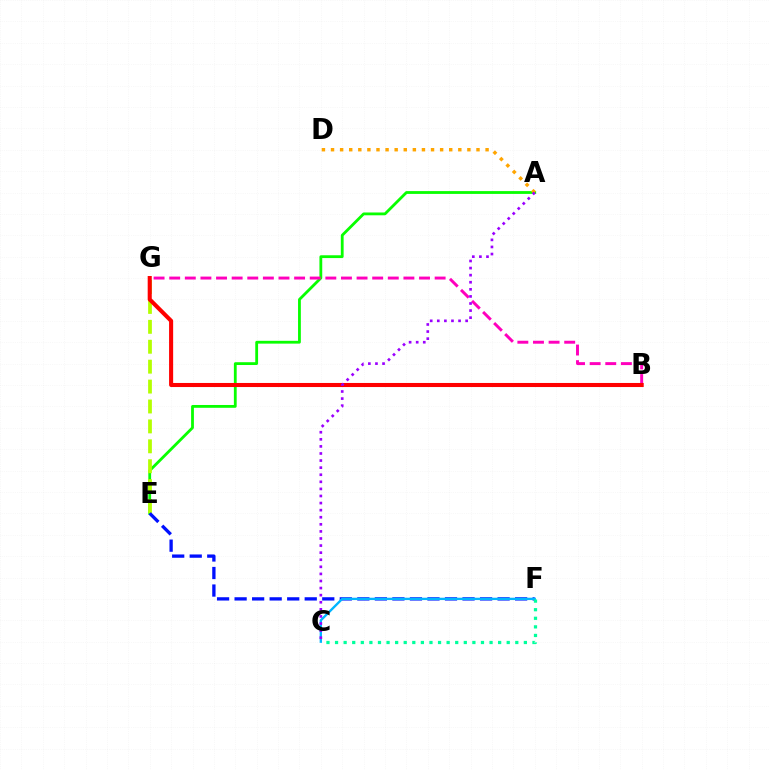{('A', 'E'): [{'color': '#08ff00', 'line_style': 'solid', 'thickness': 2.02}], ('E', 'G'): [{'color': '#b3ff00', 'line_style': 'dashed', 'thickness': 2.71}], ('E', 'F'): [{'color': '#0010ff', 'line_style': 'dashed', 'thickness': 2.38}], ('B', 'G'): [{'color': '#ff00bd', 'line_style': 'dashed', 'thickness': 2.12}, {'color': '#ff0000', 'line_style': 'solid', 'thickness': 2.93}], ('C', 'F'): [{'color': '#00b5ff', 'line_style': 'solid', 'thickness': 1.69}, {'color': '#00ff9d', 'line_style': 'dotted', 'thickness': 2.33}], ('A', 'D'): [{'color': '#ffa500', 'line_style': 'dotted', 'thickness': 2.47}], ('A', 'C'): [{'color': '#9b00ff', 'line_style': 'dotted', 'thickness': 1.92}]}